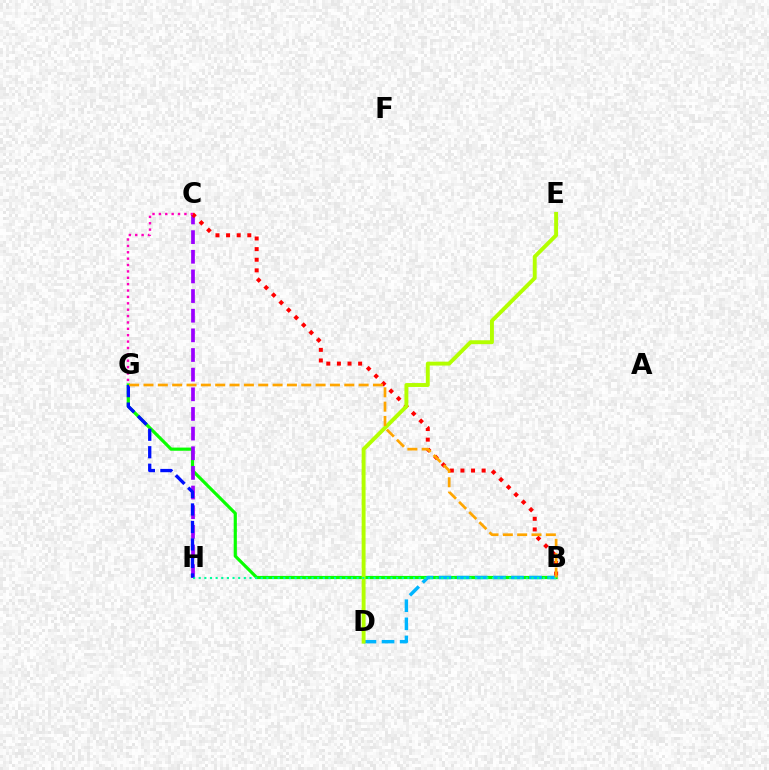{('B', 'G'): [{'color': '#08ff00', 'line_style': 'solid', 'thickness': 2.28}, {'color': '#ffa500', 'line_style': 'dashed', 'thickness': 1.95}], ('C', 'H'): [{'color': '#9b00ff', 'line_style': 'dashed', 'thickness': 2.67}], ('B', 'D'): [{'color': '#00b5ff', 'line_style': 'dashed', 'thickness': 2.46}], ('B', 'C'): [{'color': '#ff0000', 'line_style': 'dotted', 'thickness': 2.88}], ('D', 'E'): [{'color': '#b3ff00', 'line_style': 'solid', 'thickness': 2.81}], ('B', 'H'): [{'color': '#00ff9d', 'line_style': 'dotted', 'thickness': 1.53}], ('G', 'H'): [{'color': '#0010ff', 'line_style': 'dashed', 'thickness': 2.38}], ('C', 'G'): [{'color': '#ff00bd', 'line_style': 'dotted', 'thickness': 1.73}]}